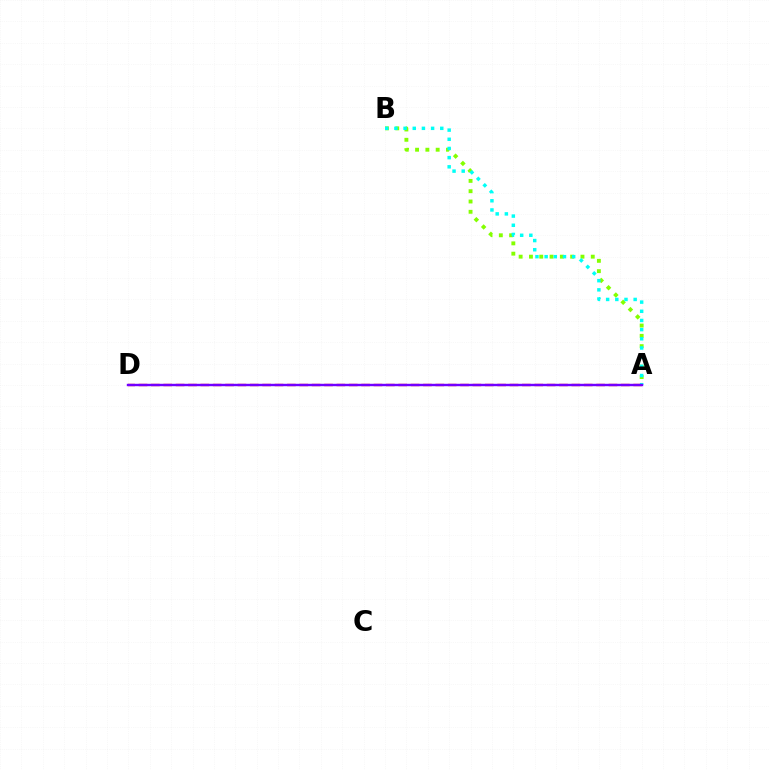{('A', 'B'): [{'color': '#84ff00', 'line_style': 'dotted', 'thickness': 2.8}, {'color': '#00fff6', 'line_style': 'dotted', 'thickness': 2.49}], ('A', 'D'): [{'color': '#ff0000', 'line_style': 'dashed', 'thickness': 1.68}, {'color': '#7200ff', 'line_style': 'solid', 'thickness': 1.73}]}